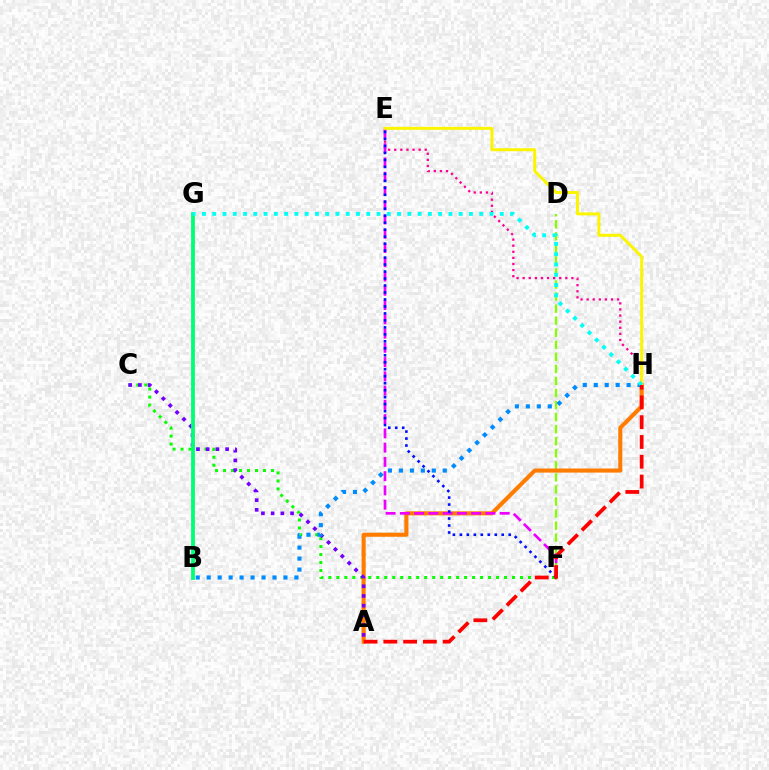{('C', 'F'): [{'color': '#08ff00', 'line_style': 'dotted', 'thickness': 2.17}], ('E', 'H'): [{'color': '#ff0094', 'line_style': 'dotted', 'thickness': 1.66}, {'color': '#fcf500', 'line_style': 'solid', 'thickness': 2.14}], ('D', 'F'): [{'color': '#84ff00', 'line_style': 'dashed', 'thickness': 1.64}], ('A', 'H'): [{'color': '#ff7c00', 'line_style': 'solid', 'thickness': 2.94}, {'color': '#ff0000', 'line_style': 'dashed', 'thickness': 2.69}], ('E', 'F'): [{'color': '#ee00ff', 'line_style': 'dashed', 'thickness': 1.94}, {'color': '#0010ff', 'line_style': 'dotted', 'thickness': 1.9}], ('A', 'C'): [{'color': '#7200ff', 'line_style': 'dotted', 'thickness': 2.64}], ('B', 'G'): [{'color': '#00ff74', 'line_style': 'solid', 'thickness': 2.75}], ('B', 'H'): [{'color': '#008cff', 'line_style': 'dotted', 'thickness': 2.98}], ('G', 'H'): [{'color': '#00fff6', 'line_style': 'dotted', 'thickness': 2.79}]}